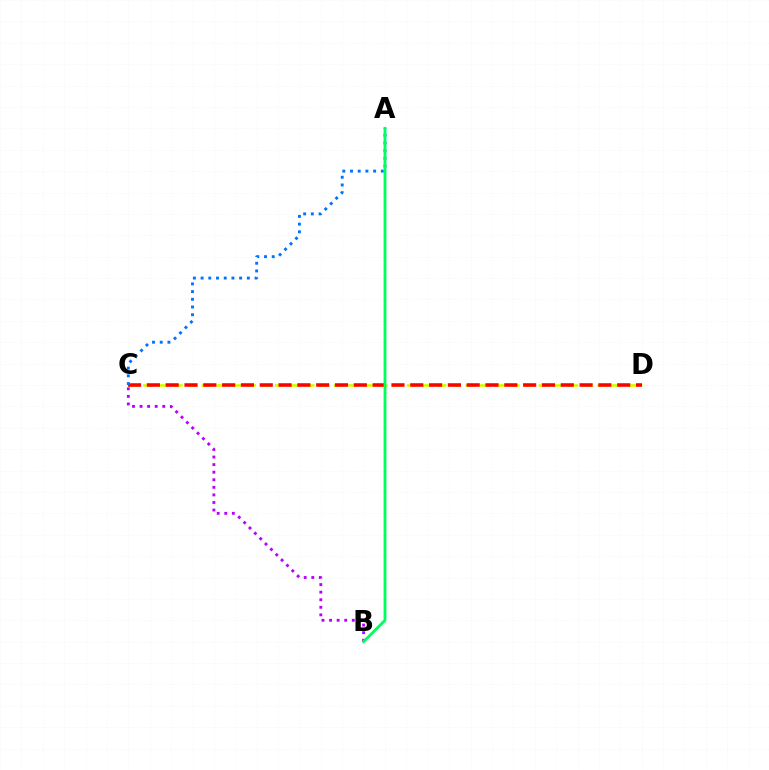{('C', 'D'): [{'color': '#d1ff00', 'line_style': 'dashed', 'thickness': 1.99}, {'color': '#ff0000', 'line_style': 'dashed', 'thickness': 2.56}], ('A', 'C'): [{'color': '#0074ff', 'line_style': 'dotted', 'thickness': 2.09}], ('B', 'C'): [{'color': '#b900ff', 'line_style': 'dotted', 'thickness': 2.06}], ('A', 'B'): [{'color': '#00ff5c', 'line_style': 'solid', 'thickness': 2.04}]}